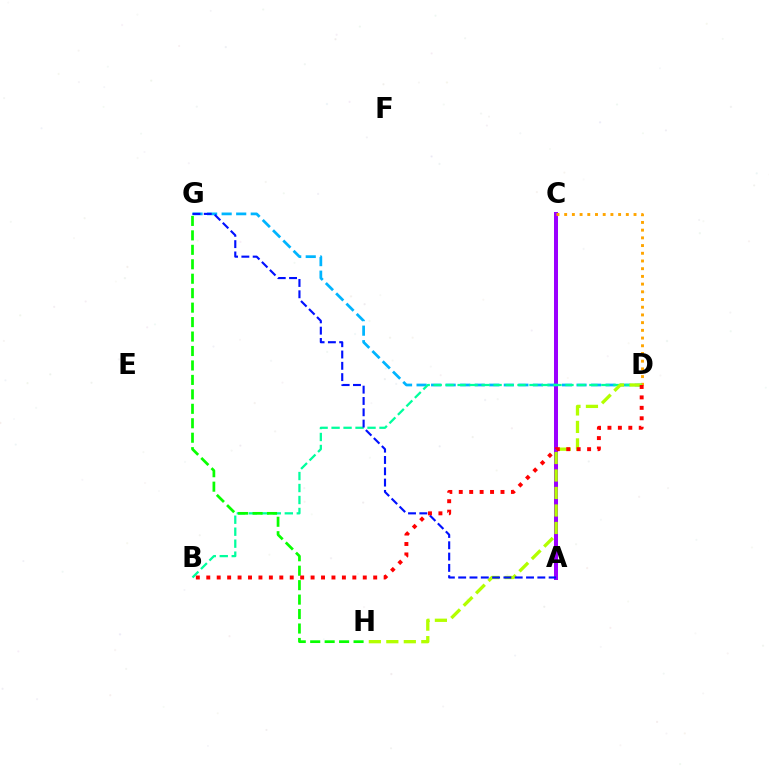{('A', 'C'): [{'color': '#ff00bd', 'line_style': 'dotted', 'thickness': 1.59}, {'color': '#9b00ff', 'line_style': 'solid', 'thickness': 2.88}], ('C', 'D'): [{'color': '#ffa500', 'line_style': 'dotted', 'thickness': 2.09}], ('D', 'G'): [{'color': '#00b5ff', 'line_style': 'dashed', 'thickness': 1.98}], ('B', 'D'): [{'color': '#00ff9d', 'line_style': 'dashed', 'thickness': 1.63}, {'color': '#ff0000', 'line_style': 'dotted', 'thickness': 2.83}], ('G', 'H'): [{'color': '#08ff00', 'line_style': 'dashed', 'thickness': 1.96}], ('D', 'H'): [{'color': '#b3ff00', 'line_style': 'dashed', 'thickness': 2.38}], ('A', 'G'): [{'color': '#0010ff', 'line_style': 'dashed', 'thickness': 1.54}]}